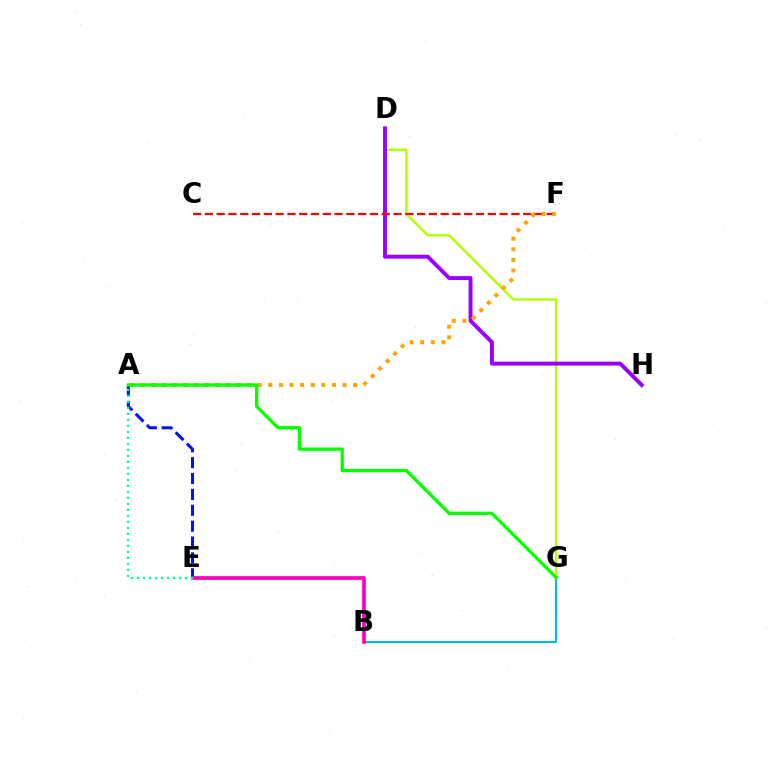{('B', 'G'): [{'color': '#00b5ff', 'line_style': 'solid', 'thickness': 1.51}], ('A', 'E'): [{'color': '#0010ff', 'line_style': 'dashed', 'thickness': 2.16}, {'color': '#00ff9d', 'line_style': 'dotted', 'thickness': 1.63}], ('D', 'G'): [{'color': '#b3ff00', 'line_style': 'solid', 'thickness': 1.75}], ('D', 'H'): [{'color': '#9b00ff', 'line_style': 'solid', 'thickness': 2.82}], ('B', 'E'): [{'color': '#ff00bd', 'line_style': 'solid', 'thickness': 2.67}], ('C', 'F'): [{'color': '#ff0000', 'line_style': 'dashed', 'thickness': 1.6}], ('A', 'F'): [{'color': '#ffa500', 'line_style': 'dotted', 'thickness': 2.88}], ('A', 'G'): [{'color': '#08ff00', 'line_style': 'solid', 'thickness': 2.42}]}